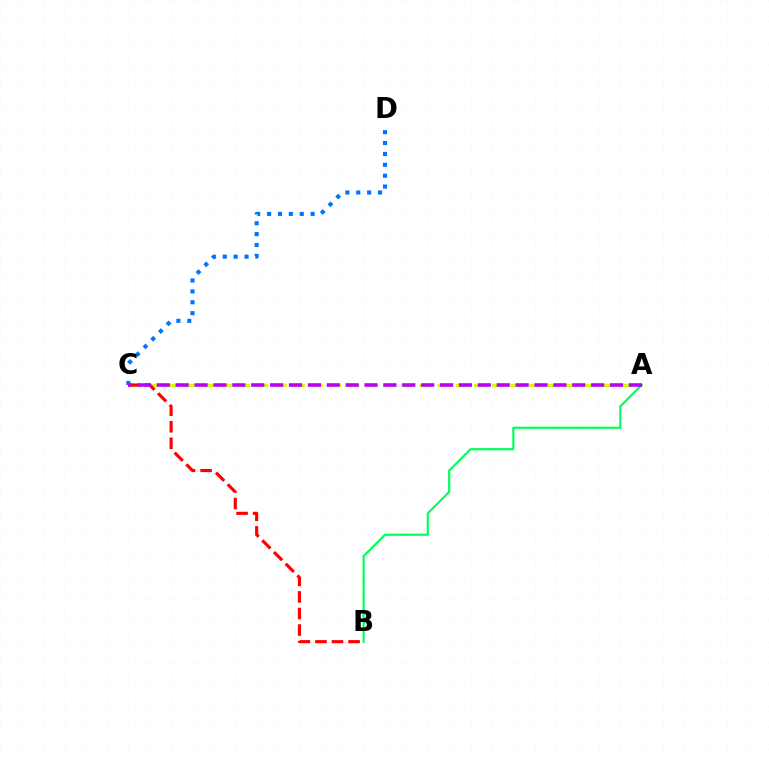{('A', 'C'): [{'color': '#d1ff00', 'line_style': 'dashed', 'thickness': 2.47}, {'color': '#b900ff', 'line_style': 'dashed', 'thickness': 2.57}], ('A', 'B'): [{'color': '#00ff5c', 'line_style': 'solid', 'thickness': 1.57}], ('C', 'D'): [{'color': '#0074ff', 'line_style': 'dotted', 'thickness': 2.96}], ('B', 'C'): [{'color': '#ff0000', 'line_style': 'dashed', 'thickness': 2.25}]}